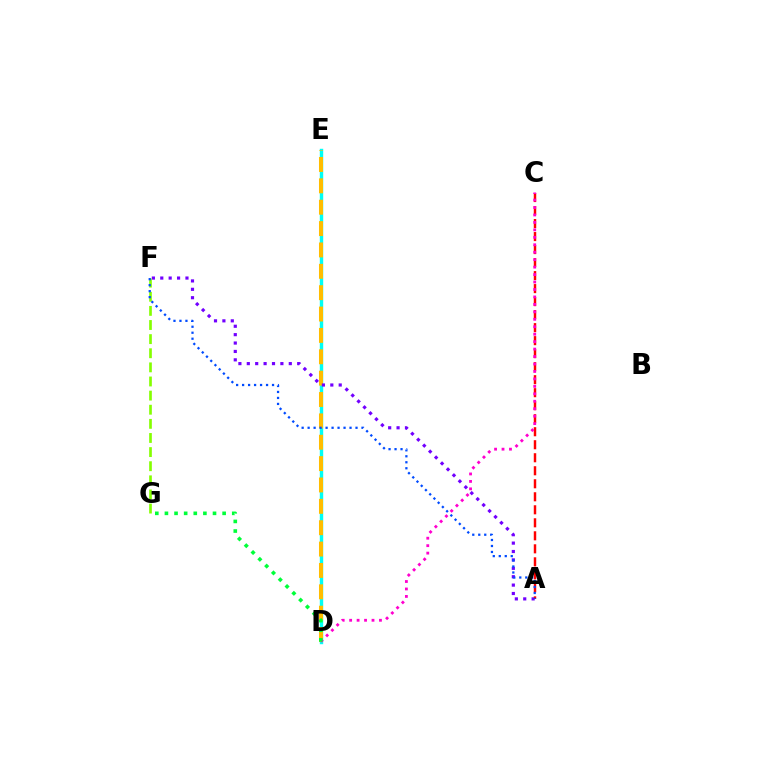{('D', 'E'): [{'color': '#00fff6', 'line_style': 'solid', 'thickness': 2.46}, {'color': '#ffbd00', 'line_style': 'dashed', 'thickness': 2.9}], ('A', 'F'): [{'color': '#7200ff', 'line_style': 'dotted', 'thickness': 2.28}, {'color': '#004bff', 'line_style': 'dotted', 'thickness': 1.63}], ('F', 'G'): [{'color': '#84ff00', 'line_style': 'dashed', 'thickness': 1.92}], ('A', 'C'): [{'color': '#ff0000', 'line_style': 'dashed', 'thickness': 1.77}], ('C', 'D'): [{'color': '#ff00cf', 'line_style': 'dotted', 'thickness': 2.02}], ('D', 'G'): [{'color': '#00ff39', 'line_style': 'dotted', 'thickness': 2.61}]}